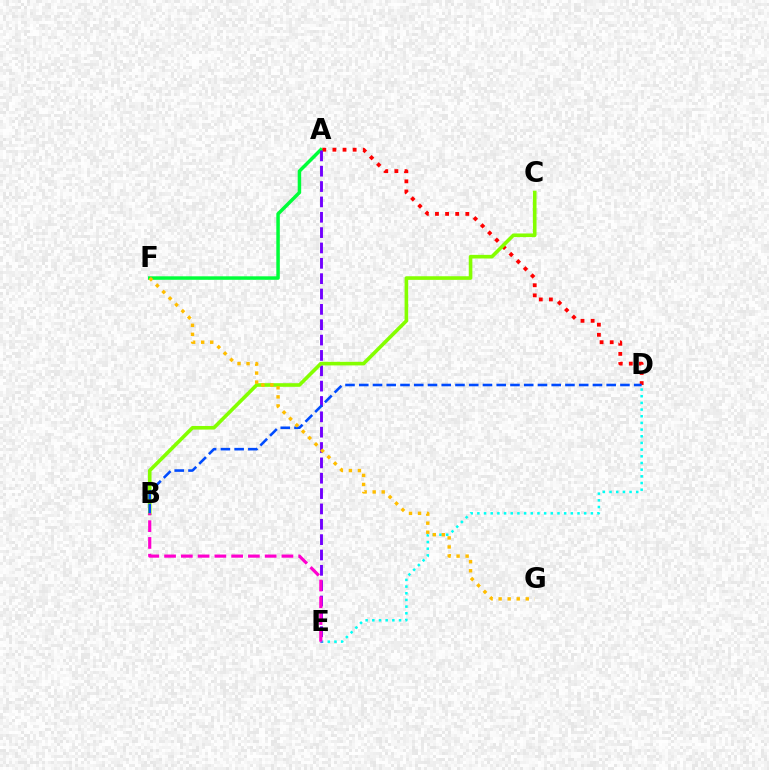{('A', 'F'): [{'color': '#00ff39', 'line_style': 'solid', 'thickness': 2.5}], ('D', 'E'): [{'color': '#00fff6', 'line_style': 'dotted', 'thickness': 1.81}], ('A', 'D'): [{'color': '#ff0000', 'line_style': 'dotted', 'thickness': 2.75}], ('A', 'E'): [{'color': '#7200ff', 'line_style': 'dashed', 'thickness': 2.09}], ('B', 'C'): [{'color': '#84ff00', 'line_style': 'solid', 'thickness': 2.6}], ('B', 'D'): [{'color': '#004bff', 'line_style': 'dashed', 'thickness': 1.87}], ('F', 'G'): [{'color': '#ffbd00', 'line_style': 'dotted', 'thickness': 2.46}], ('B', 'E'): [{'color': '#ff00cf', 'line_style': 'dashed', 'thickness': 2.28}]}